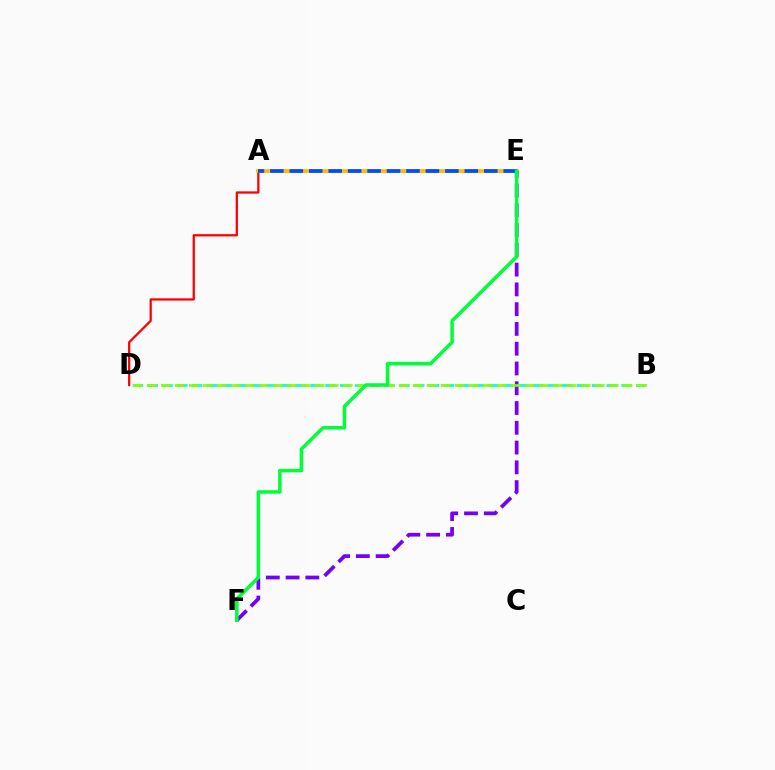{('D', 'E'): [{'color': '#ff0000', 'line_style': 'solid', 'thickness': 1.63}], ('A', 'E'): [{'color': '#ff00cf', 'line_style': 'dashed', 'thickness': 1.71}, {'color': '#ffbd00', 'line_style': 'solid', 'thickness': 2.7}, {'color': '#004bff', 'line_style': 'dashed', 'thickness': 2.64}], ('E', 'F'): [{'color': '#7200ff', 'line_style': 'dashed', 'thickness': 2.69}, {'color': '#00ff39', 'line_style': 'solid', 'thickness': 2.52}], ('B', 'D'): [{'color': '#00fff6', 'line_style': 'dashed', 'thickness': 2.01}, {'color': '#84ff00', 'line_style': 'dashed', 'thickness': 1.9}]}